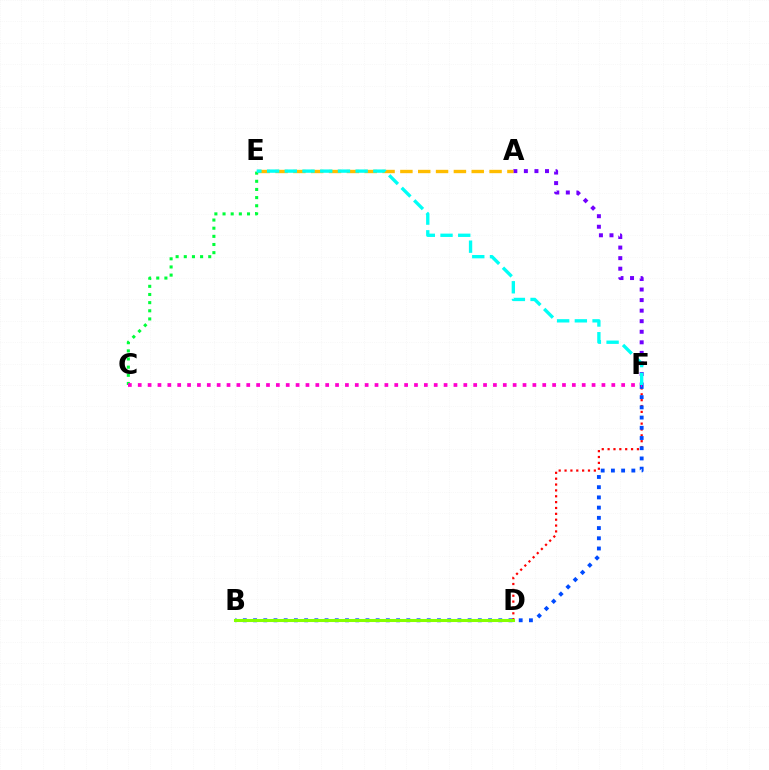{('A', 'F'): [{'color': '#7200ff', 'line_style': 'dotted', 'thickness': 2.87}], ('D', 'F'): [{'color': '#ff0000', 'line_style': 'dotted', 'thickness': 1.59}], ('A', 'E'): [{'color': '#ffbd00', 'line_style': 'dashed', 'thickness': 2.42}], ('B', 'F'): [{'color': '#004bff', 'line_style': 'dotted', 'thickness': 2.78}], ('B', 'D'): [{'color': '#84ff00', 'line_style': 'solid', 'thickness': 2.21}], ('C', 'E'): [{'color': '#00ff39', 'line_style': 'dotted', 'thickness': 2.22}], ('C', 'F'): [{'color': '#ff00cf', 'line_style': 'dotted', 'thickness': 2.68}], ('E', 'F'): [{'color': '#00fff6', 'line_style': 'dashed', 'thickness': 2.41}]}